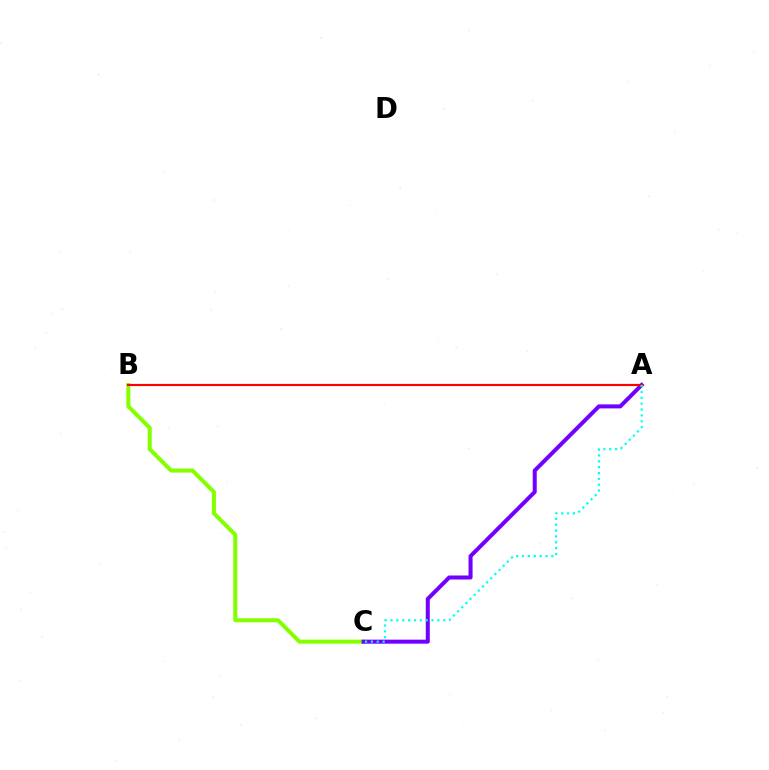{('B', 'C'): [{'color': '#84ff00', 'line_style': 'solid', 'thickness': 2.9}], ('A', 'C'): [{'color': '#7200ff', 'line_style': 'solid', 'thickness': 2.89}, {'color': '#00fff6', 'line_style': 'dotted', 'thickness': 1.59}], ('A', 'B'): [{'color': '#ff0000', 'line_style': 'solid', 'thickness': 1.56}]}